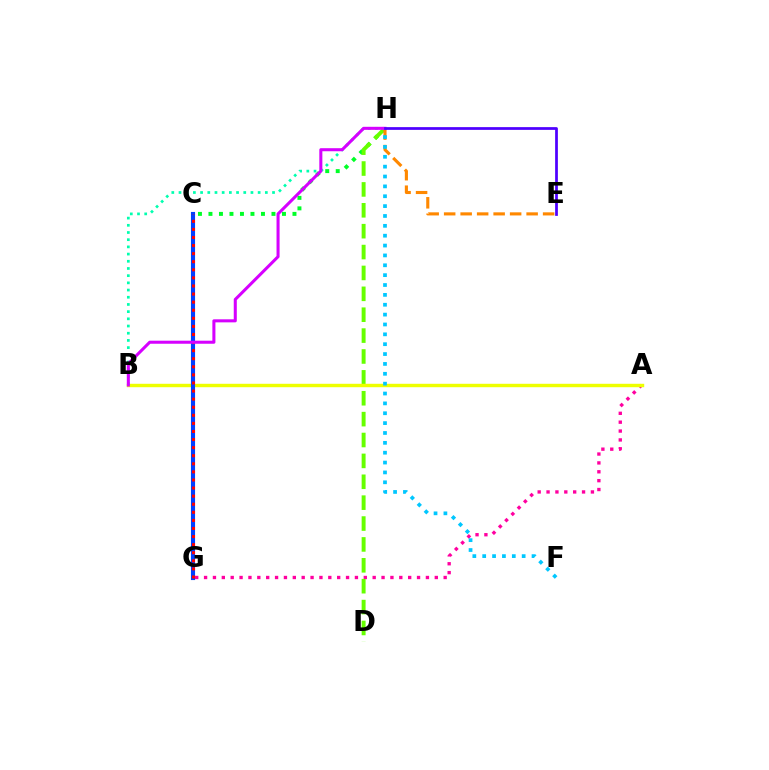{('C', 'H'): [{'color': '#00ff27', 'line_style': 'dotted', 'thickness': 2.85}], ('A', 'G'): [{'color': '#ff00a0', 'line_style': 'dotted', 'thickness': 2.41}], ('D', 'H'): [{'color': '#66ff00', 'line_style': 'dashed', 'thickness': 2.84}], ('E', 'H'): [{'color': '#ff8800', 'line_style': 'dashed', 'thickness': 2.24}, {'color': '#4f00ff', 'line_style': 'solid', 'thickness': 1.97}], ('A', 'B'): [{'color': '#eeff00', 'line_style': 'solid', 'thickness': 2.47}], ('B', 'H'): [{'color': '#00ffaf', 'line_style': 'dotted', 'thickness': 1.95}, {'color': '#d600ff', 'line_style': 'solid', 'thickness': 2.19}], ('C', 'G'): [{'color': '#003fff', 'line_style': 'solid', 'thickness': 2.96}, {'color': '#ff0000', 'line_style': 'dotted', 'thickness': 2.2}], ('F', 'H'): [{'color': '#00c7ff', 'line_style': 'dotted', 'thickness': 2.68}]}